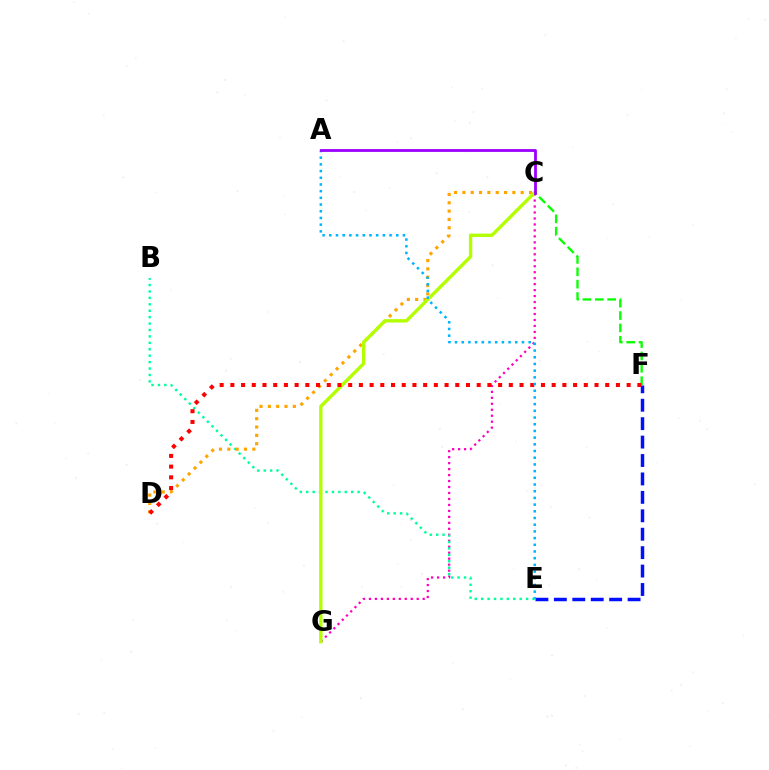{('C', 'G'): [{'color': '#ff00bd', 'line_style': 'dotted', 'thickness': 1.62}, {'color': '#b3ff00', 'line_style': 'solid', 'thickness': 2.43}], ('B', 'E'): [{'color': '#00ff9d', 'line_style': 'dotted', 'thickness': 1.74}], ('C', 'D'): [{'color': '#ffa500', 'line_style': 'dotted', 'thickness': 2.26}], ('E', 'F'): [{'color': '#0010ff', 'line_style': 'dashed', 'thickness': 2.5}], ('C', 'F'): [{'color': '#08ff00', 'line_style': 'dashed', 'thickness': 1.68}], ('D', 'F'): [{'color': '#ff0000', 'line_style': 'dotted', 'thickness': 2.91}], ('A', 'E'): [{'color': '#00b5ff', 'line_style': 'dotted', 'thickness': 1.82}], ('A', 'C'): [{'color': '#9b00ff', 'line_style': 'solid', 'thickness': 2.01}]}